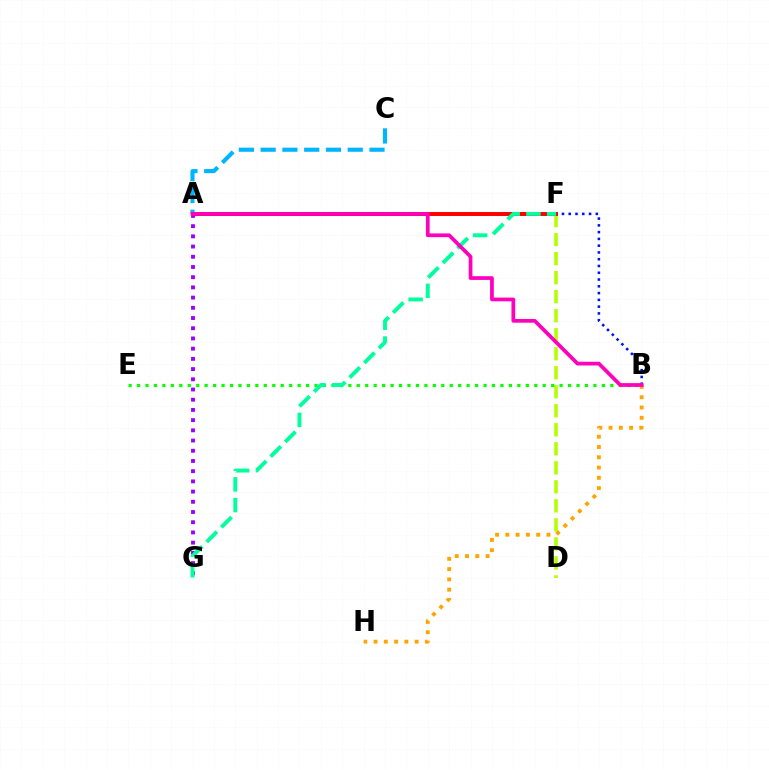{('B', 'F'): [{'color': '#0010ff', 'line_style': 'dotted', 'thickness': 1.84}], ('D', 'F'): [{'color': '#b3ff00', 'line_style': 'dashed', 'thickness': 2.58}], ('A', 'G'): [{'color': '#9b00ff', 'line_style': 'dotted', 'thickness': 2.77}], ('A', 'C'): [{'color': '#00b5ff', 'line_style': 'dashed', 'thickness': 2.96}], ('B', 'H'): [{'color': '#ffa500', 'line_style': 'dotted', 'thickness': 2.79}], ('B', 'E'): [{'color': '#08ff00', 'line_style': 'dotted', 'thickness': 2.3}], ('A', 'F'): [{'color': '#ff0000', 'line_style': 'solid', 'thickness': 2.84}], ('F', 'G'): [{'color': '#00ff9d', 'line_style': 'dashed', 'thickness': 2.82}], ('A', 'B'): [{'color': '#ff00bd', 'line_style': 'solid', 'thickness': 2.69}]}